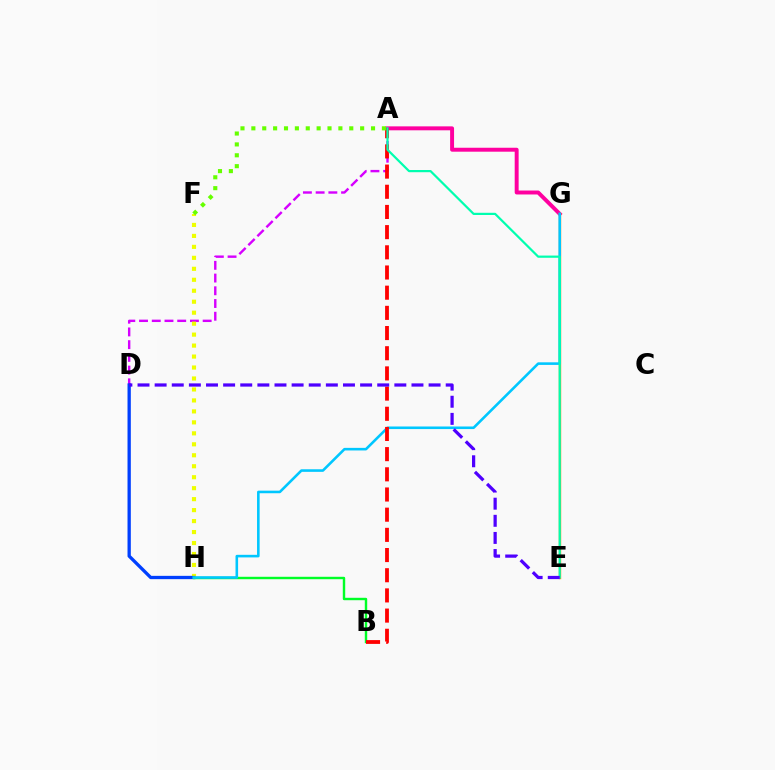{('A', 'D'): [{'color': '#d600ff', 'line_style': 'dashed', 'thickness': 1.73}], ('F', 'H'): [{'color': '#eeff00', 'line_style': 'dotted', 'thickness': 2.98}], ('A', 'G'): [{'color': '#ff00a0', 'line_style': 'solid', 'thickness': 2.84}], ('D', 'H'): [{'color': '#003fff', 'line_style': 'solid', 'thickness': 2.38}], ('E', 'G'): [{'color': '#ff8800', 'line_style': 'solid', 'thickness': 1.72}], ('B', 'H'): [{'color': '#00ff27', 'line_style': 'solid', 'thickness': 1.74}], ('G', 'H'): [{'color': '#00c7ff', 'line_style': 'solid', 'thickness': 1.86}], ('A', 'B'): [{'color': '#ff0000', 'line_style': 'dashed', 'thickness': 2.74}], ('A', 'F'): [{'color': '#66ff00', 'line_style': 'dotted', 'thickness': 2.96}], ('A', 'E'): [{'color': '#00ffaf', 'line_style': 'solid', 'thickness': 1.59}], ('D', 'E'): [{'color': '#4f00ff', 'line_style': 'dashed', 'thickness': 2.33}]}